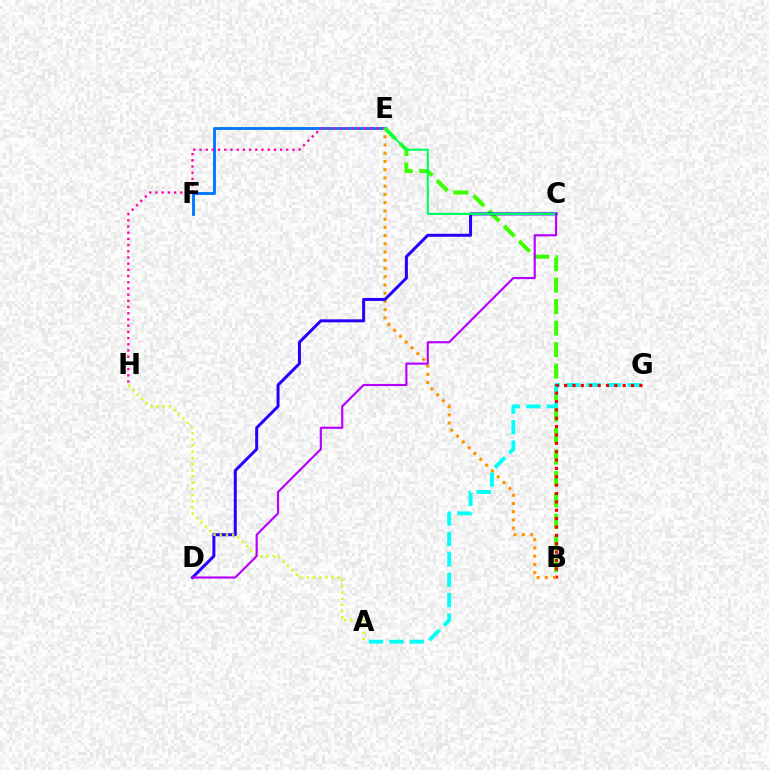{('E', 'F'): [{'color': '#0074ff', 'line_style': 'solid', 'thickness': 2.03}], ('B', 'E'): [{'color': '#3dff00', 'line_style': 'dashed', 'thickness': 2.92}, {'color': '#ff9400', 'line_style': 'dotted', 'thickness': 2.24}], ('A', 'G'): [{'color': '#00fff6', 'line_style': 'dashed', 'thickness': 2.77}], ('B', 'G'): [{'color': '#ff0000', 'line_style': 'dotted', 'thickness': 2.27}], ('E', 'H'): [{'color': '#ff00ac', 'line_style': 'dotted', 'thickness': 1.68}], ('C', 'D'): [{'color': '#2500ff', 'line_style': 'solid', 'thickness': 2.15}, {'color': '#b900ff', 'line_style': 'solid', 'thickness': 1.55}], ('C', 'E'): [{'color': '#00ff5c', 'line_style': 'solid', 'thickness': 1.53}], ('A', 'H'): [{'color': '#d1ff00', 'line_style': 'dotted', 'thickness': 1.68}]}